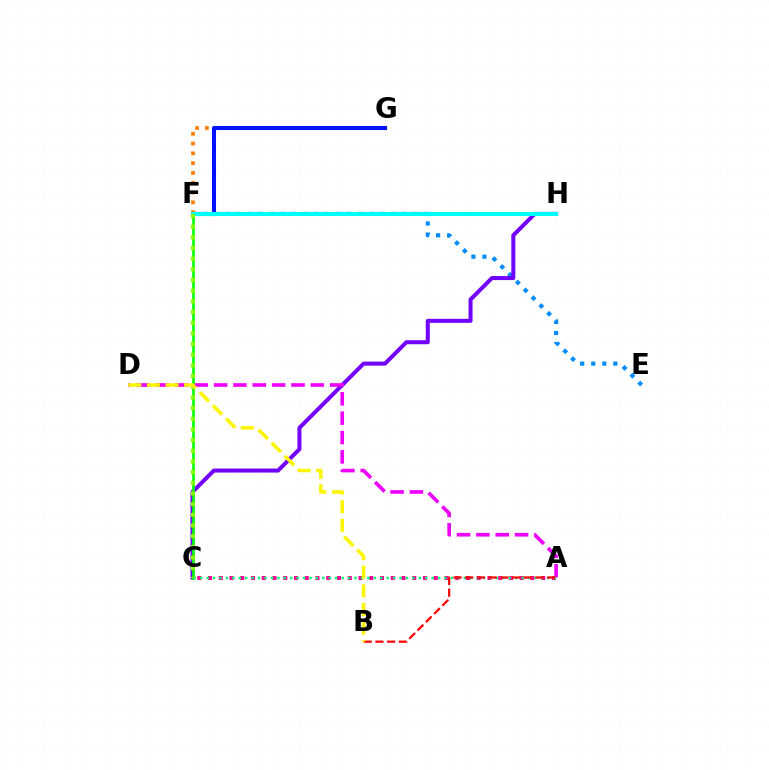{('E', 'F'): [{'color': '#008cff', 'line_style': 'dotted', 'thickness': 3.0}], ('C', 'H'): [{'color': '#7200ff', 'line_style': 'solid', 'thickness': 2.89}], ('A', 'D'): [{'color': '#ee00ff', 'line_style': 'dashed', 'thickness': 2.63}], ('F', 'G'): [{'color': '#ff7c00', 'line_style': 'dotted', 'thickness': 2.66}, {'color': '#0010ff', 'line_style': 'solid', 'thickness': 2.91}], ('C', 'F'): [{'color': '#08ff00', 'line_style': 'solid', 'thickness': 1.87}, {'color': '#84ff00', 'line_style': 'dotted', 'thickness': 2.9}], ('A', 'C'): [{'color': '#ff0094', 'line_style': 'dotted', 'thickness': 2.92}, {'color': '#00ff74', 'line_style': 'dotted', 'thickness': 1.75}], ('F', 'H'): [{'color': '#00fff6', 'line_style': 'solid', 'thickness': 2.94}], ('A', 'B'): [{'color': '#ff0000', 'line_style': 'dashed', 'thickness': 1.59}], ('B', 'D'): [{'color': '#fcf500', 'line_style': 'dashed', 'thickness': 2.53}]}